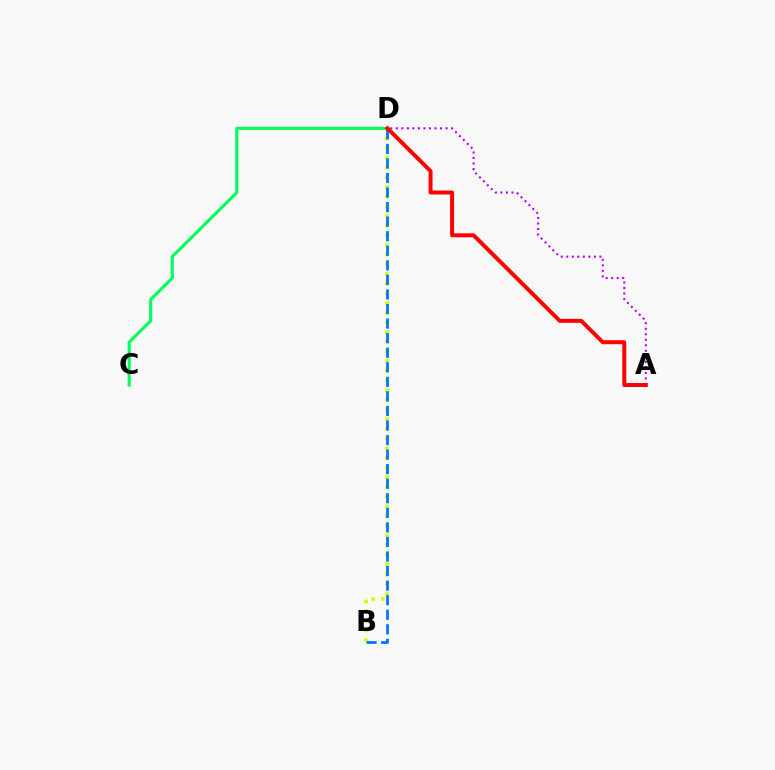{('B', 'D'): [{'color': '#d1ff00', 'line_style': 'dotted', 'thickness': 2.63}, {'color': '#0074ff', 'line_style': 'dashed', 'thickness': 1.98}], ('C', 'D'): [{'color': '#00ff5c', 'line_style': 'solid', 'thickness': 2.24}], ('A', 'D'): [{'color': '#b900ff', 'line_style': 'dotted', 'thickness': 1.5}, {'color': '#ff0000', 'line_style': 'solid', 'thickness': 2.86}]}